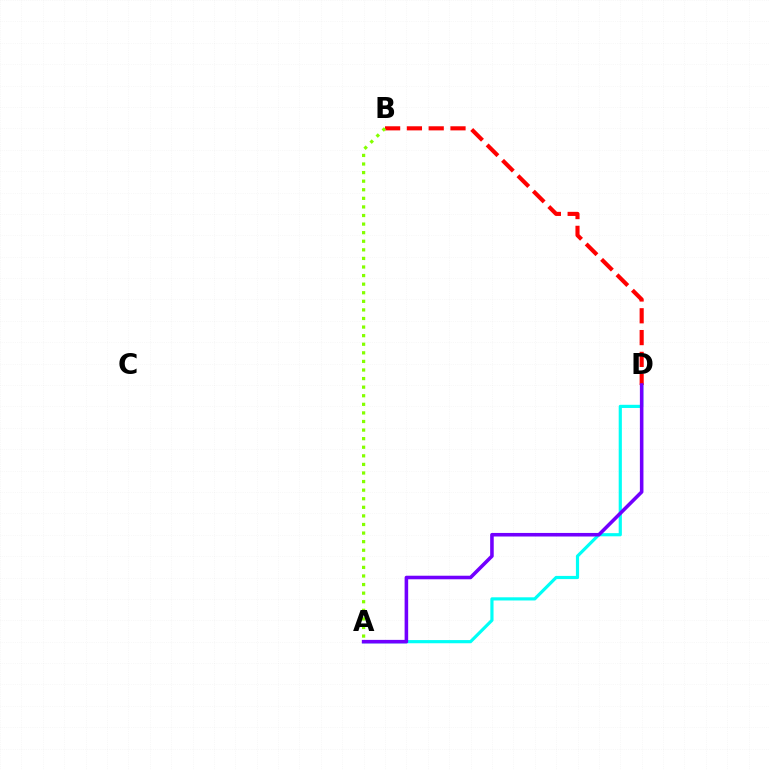{('A', 'D'): [{'color': '#00fff6', 'line_style': 'solid', 'thickness': 2.29}, {'color': '#7200ff', 'line_style': 'solid', 'thickness': 2.57}], ('B', 'D'): [{'color': '#ff0000', 'line_style': 'dashed', 'thickness': 2.96}], ('A', 'B'): [{'color': '#84ff00', 'line_style': 'dotted', 'thickness': 2.33}]}